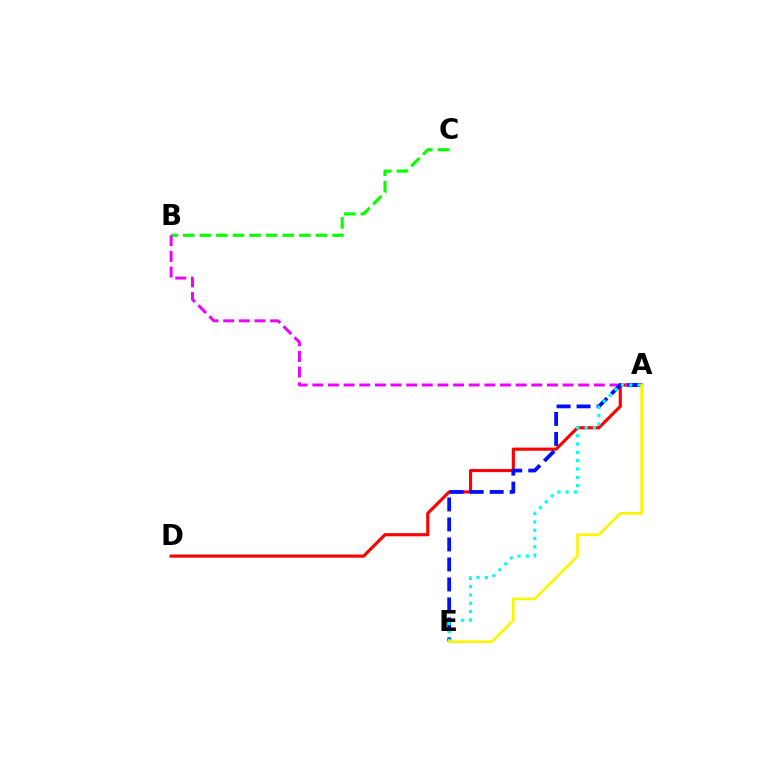{('B', 'C'): [{'color': '#08ff00', 'line_style': 'dashed', 'thickness': 2.25}], ('A', 'D'): [{'color': '#ff0000', 'line_style': 'solid', 'thickness': 2.26}], ('A', 'B'): [{'color': '#ee00ff', 'line_style': 'dashed', 'thickness': 2.12}], ('A', 'E'): [{'color': '#0010ff', 'line_style': 'dashed', 'thickness': 2.72}, {'color': '#00fff6', 'line_style': 'dotted', 'thickness': 2.26}, {'color': '#fcf500', 'line_style': 'solid', 'thickness': 1.92}]}